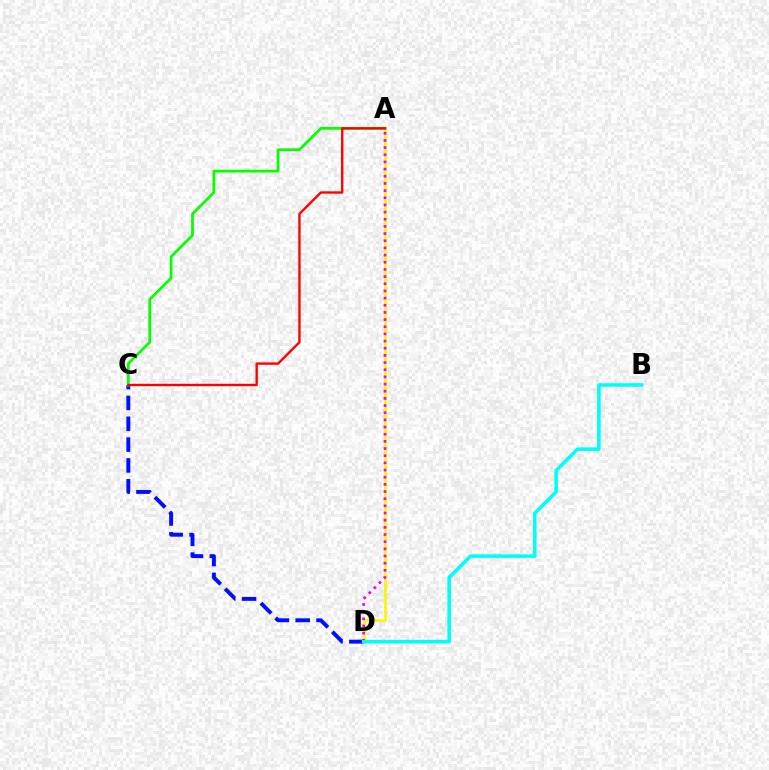{('A', 'D'): [{'color': '#fcf500', 'line_style': 'solid', 'thickness': 1.91}, {'color': '#ee00ff', 'line_style': 'dotted', 'thickness': 1.95}], ('C', 'D'): [{'color': '#0010ff', 'line_style': 'dashed', 'thickness': 2.83}], ('B', 'D'): [{'color': '#00fff6', 'line_style': 'solid', 'thickness': 2.56}], ('A', 'C'): [{'color': '#08ff00', 'line_style': 'solid', 'thickness': 1.98}, {'color': '#ff0000', 'line_style': 'solid', 'thickness': 1.69}]}